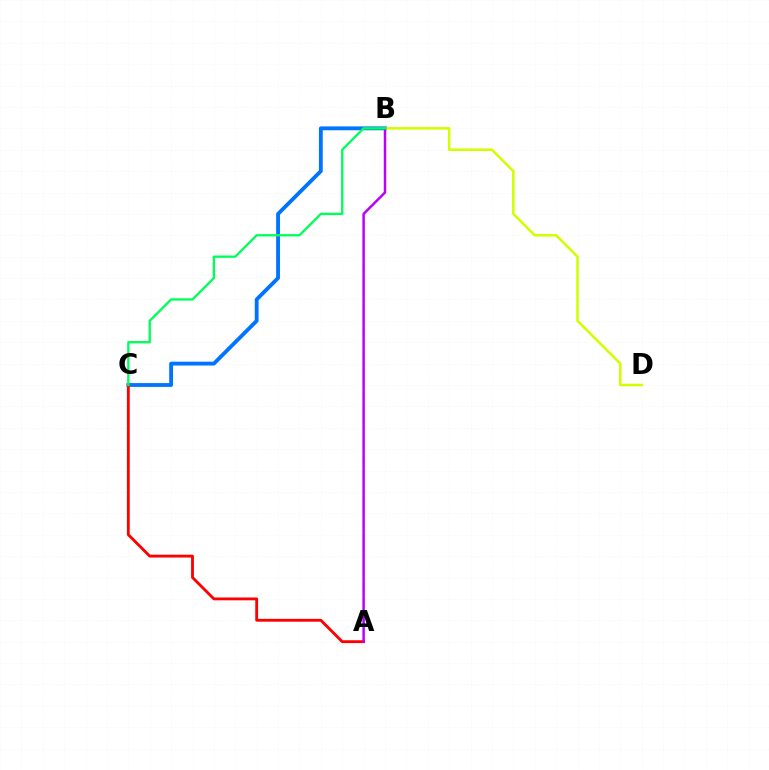{('B', 'C'): [{'color': '#0074ff', 'line_style': 'solid', 'thickness': 2.76}, {'color': '#00ff5c', 'line_style': 'solid', 'thickness': 1.68}], ('B', 'D'): [{'color': '#d1ff00', 'line_style': 'solid', 'thickness': 1.84}], ('A', 'C'): [{'color': '#ff0000', 'line_style': 'solid', 'thickness': 2.04}], ('A', 'B'): [{'color': '#b900ff', 'line_style': 'solid', 'thickness': 1.78}]}